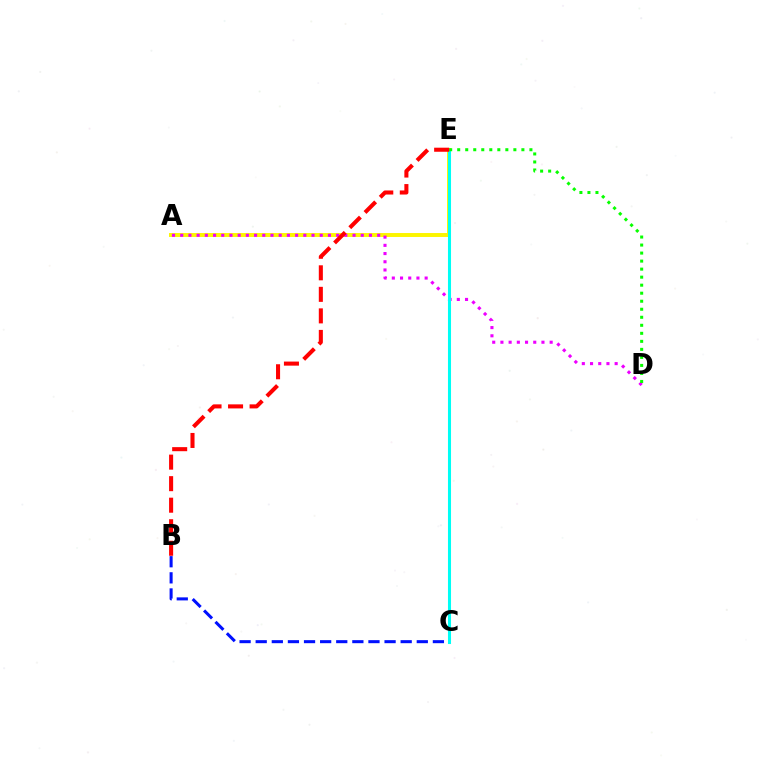{('A', 'E'): [{'color': '#fcf500', 'line_style': 'solid', 'thickness': 2.84}], ('A', 'D'): [{'color': '#ee00ff', 'line_style': 'dotted', 'thickness': 2.23}], ('B', 'C'): [{'color': '#0010ff', 'line_style': 'dashed', 'thickness': 2.19}], ('C', 'E'): [{'color': '#00fff6', 'line_style': 'solid', 'thickness': 2.2}], ('D', 'E'): [{'color': '#08ff00', 'line_style': 'dotted', 'thickness': 2.18}], ('B', 'E'): [{'color': '#ff0000', 'line_style': 'dashed', 'thickness': 2.93}]}